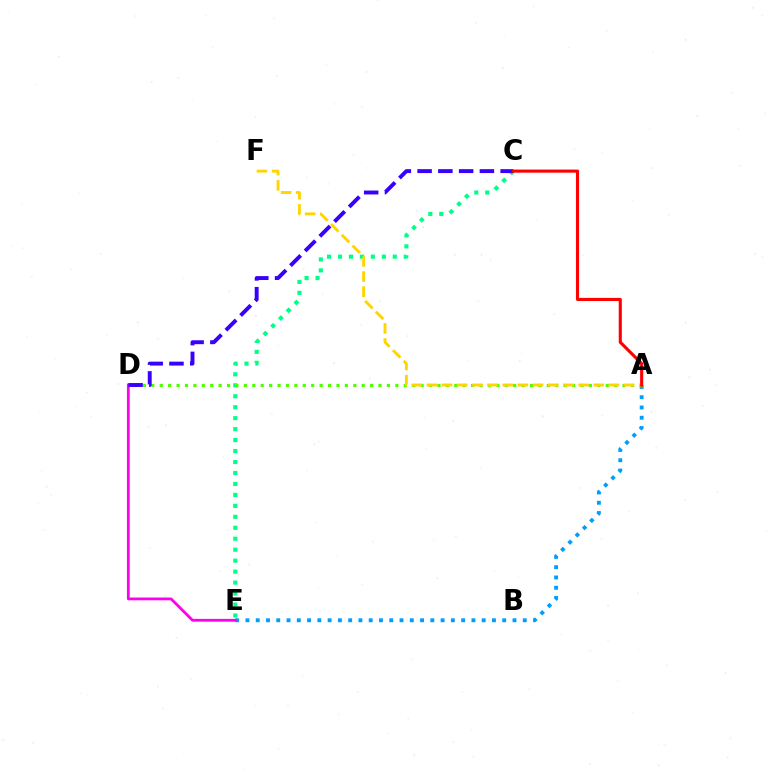{('A', 'E'): [{'color': '#009eff', 'line_style': 'dotted', 'thickness': 2.79}], ('C', 'E'): [{'color': '#00ff86', 'line_style': 'dotted', 'thickness': 2.98}], ('A', 'D'): [{'color': '#4fff00', 'line_style': 'dotted', 'thickness': 2.29}], ('D', 'E'): [{'color': '#ff00ed', 'line_style': 'solid', 'thickness': 2.0}], ('A', 'F'): [{'color': '#ffd500', 'line_style': 'dashed', 'thickness': 2.06}], ('C', 'D'): [{'color': '#3700ff', 'line_style': 'dashed', 'thickness': 2.82}], ('A', 'C'): [{'color': '#ff0000', 'line_style': 'solid', 'thickness': 2.24}]}